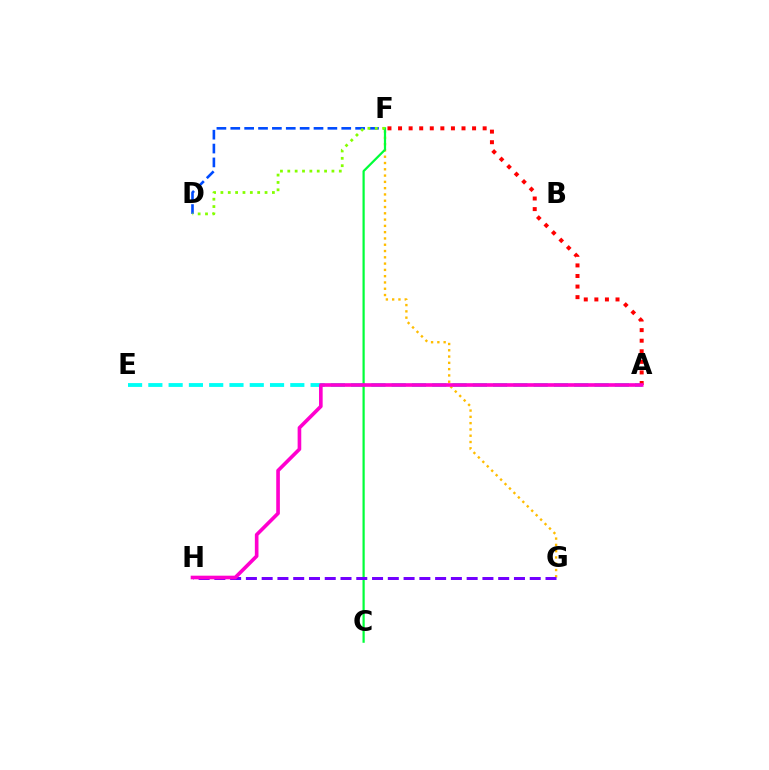{('A', 'E'): [{'color': '#00fff6', 'line_style': 'dashed', 'thickness': 2.76}], ('A', 'F'): [{'color': '#ff0000', 'line_style': 'dotted', 'thickness': 2.87}], ('F', 'G'): [{'color': '#ffbd00', 'line_style': 'dotted', 'thickness': 1.71}], ('C', 'F'): [{'color': '#00ff39', 'line_style': 'solid', 'thickness': 1.6}], ('D', 'F'): [{'color': '#004bff', 'line_style': 'dashed', 'thickness': 1.88}, {'color': '#84ff00', 'line_style': 'dotted', 'thickness': 2.0}], ('G', 'H'): [{'color': '#7200ff', 'line_style': 'dashed', 'thickness': 2.14}], ('A', 'H'): [{'color': '#ff00cf', 'line_style': 'solid', 'thickness': 2.62}]}